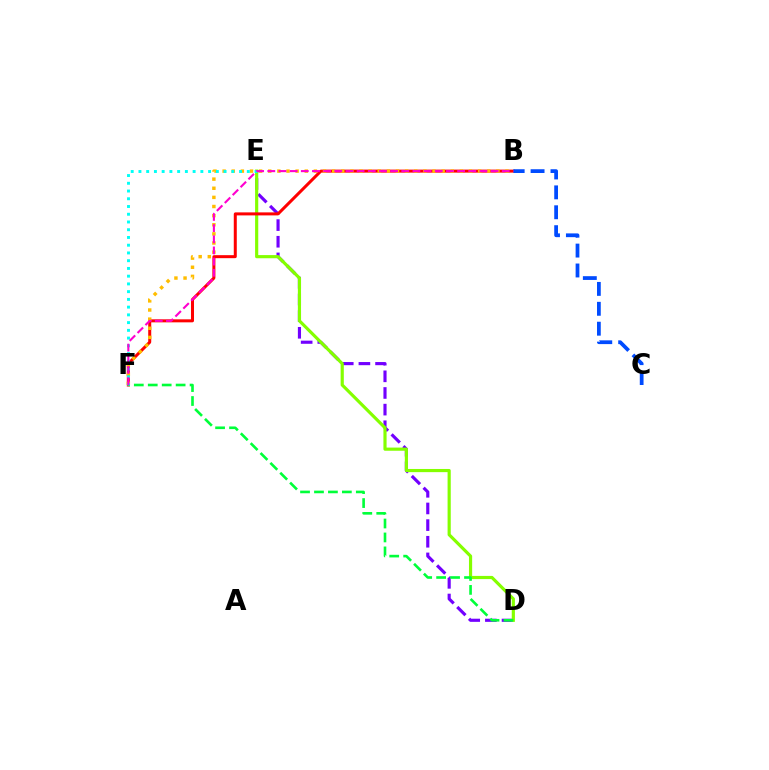{('D', 'E'): [{'color': '#7200ff', 'line_style': 'dashed', 'thickness': 2.26}, {'color': '#84ff00', 'line_style': 'solid', 'thickness': 2.28}], ('B', 'F'): [{'color': '#ff0000', 'line_style': 'solid', 'thickness': 2.17}, {'color': '#ffbd00', 'line_style': 'dotted', 'thickness': 2.48}, {'color': '#ff00cf', 'line_style': 'dashed', 'thickness': 1.52}], ('D', 'F'): [{'color': '#00ff39', 'line_style': 'dashed', 'thickness': 1.89}], ('E', 'F'): [{'color': '#00fff6', 'line_style': 'dotted', 'thickness': 2.1}], ('B', 'C'): [{'color': '#004bff', 'line_style': 'dashed', 'thickness': 2.7}]}